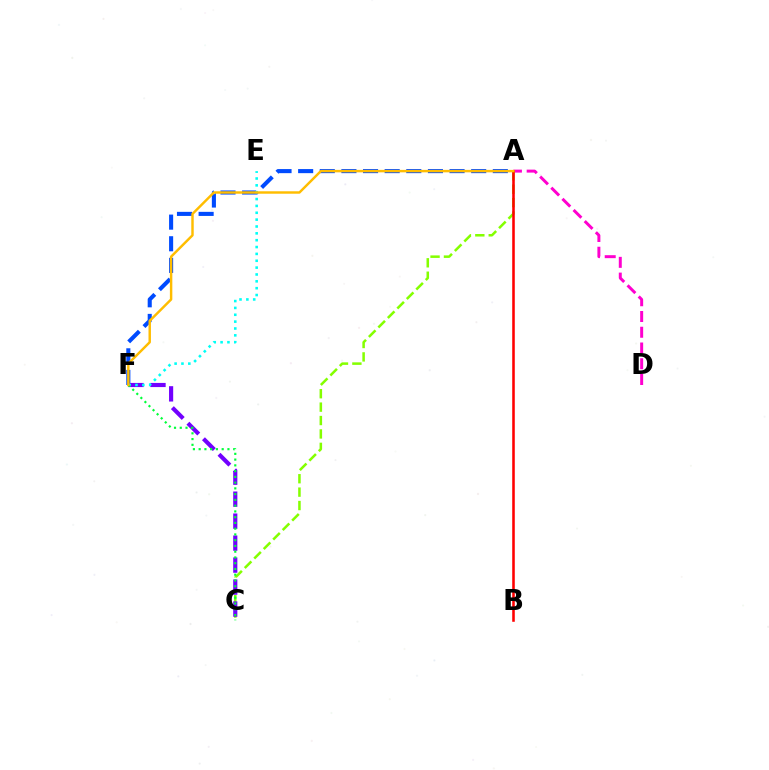{('A', 'D'): [{'color': '#ff00cf', 'line_style': 'dashed', 'thickness': 2.14}], ('A', 'C'): [{'color': '#84ff00', 'line_style': 'dashed', 'thickness': 1.82}], ('A', 'B'): [{'color': '#ff0000', 'line_style': 'solid', 'thickness': 1.84}], ('A', 'F'): [{'color': '#004bff', 'line_style': 'dashed', 'thickness': 2.94}, {'color': '#ffbd00', 'line_style': 'solid', 'thickness': 1.76}], ('C', 'F'): [{'color': '#7200ff', 'line_style': 'dashed', 'thickness': 2.99}, {'color': '#00ff39', 'line_style': 'dotted', 'thickness': 1.56}], ('E', 'F'): [{'color': '#00fff6', 'line_style': 'dotted', 'thickness': 1.86}]}